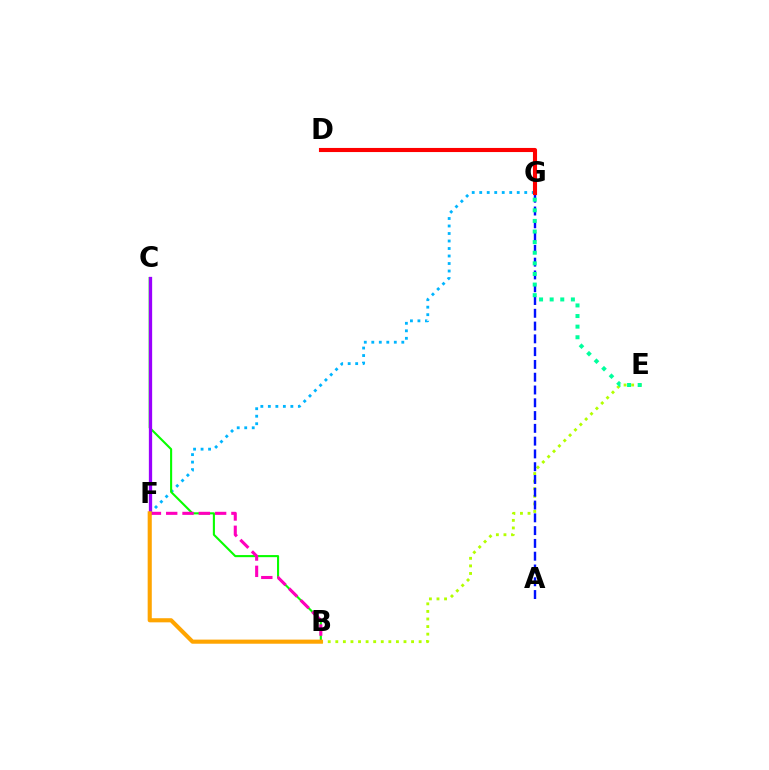{('B', 'E'): [{'color': '#b3ff00', 'line_style': 'dotted', 'thickness': 2.06}], ('F', 'G'): [{'color': '#00b5ff', 'line_style': 'dotted', 'thickness': 2.04}], ('B', 'C'): [{'color': '#08ff00', 'line_style': 'solid', 'thickness': 1.51}], ('B', 'F'): [{'color': '#ff00bd', 'line_style': 'dashed', 'thickness': 2.21}, {'color': '#ffa500', 'line_style': 'solid', 'thickness': 2.96}], ('A', 'G'): [{'color': '#0010ff', 'line_style': 'dashed', 'thickness': 1.74}], ('C', 'F'): [{'color': '#9b00ff', 'line_style': 'solid', 'thickness': 2.37}], ('D', 'G'): [{'color': '#ff0000', 'line_style': 'solid', 'thickness': 2.95}], ('E', 'G'): [{'color': '#00ff9d', 'line_style': 'dotted', 'thickness': 2.88}]}